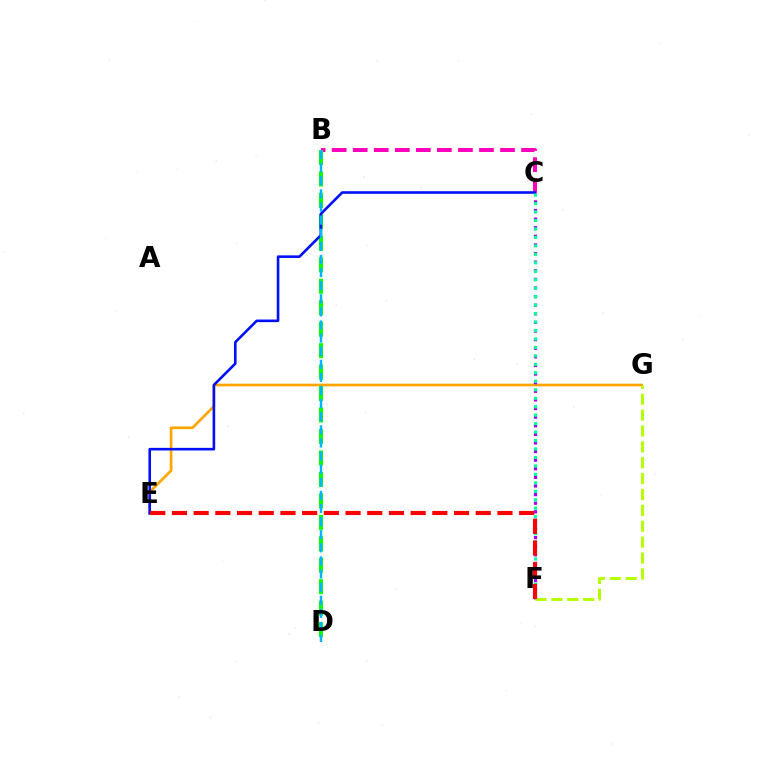{('E', 'G'): [{'color': '#ffa500', 'line_style': 'solid', 'thickness': 1.92}], ('C', 'F'): [{'color': '#9b00ff', 'line_style': 'dotted', 'thickness': 2.34}, {'color': '#00ff9d', 'line_style': 'dotted', 'thickness': 2.3}], ('B', 'C'): [{'color': '#ff00bd', 'line_style': 'dashed', 'thickness': 2.86}], ('B', 'D'): [{'color': '#08ff00', 'line_style': 'dashed', 'thickness': 2.92}, {'color': '#00b5ff', 'line_style': 'dashed', 'thickness': 1.78}], ('C', 'E'): [{'color': '#0010ff', 'line_style': 'solid', 'thickness': 1.88}], ('F', 'G'): [{'color': '#b3ff00', 'line_style': 'dashed', 'thickness': 2.16}], ('E', 'F'): [{'color': '#ff0000', 'line_style': 'dashed', 'thickness': 2.95}]}